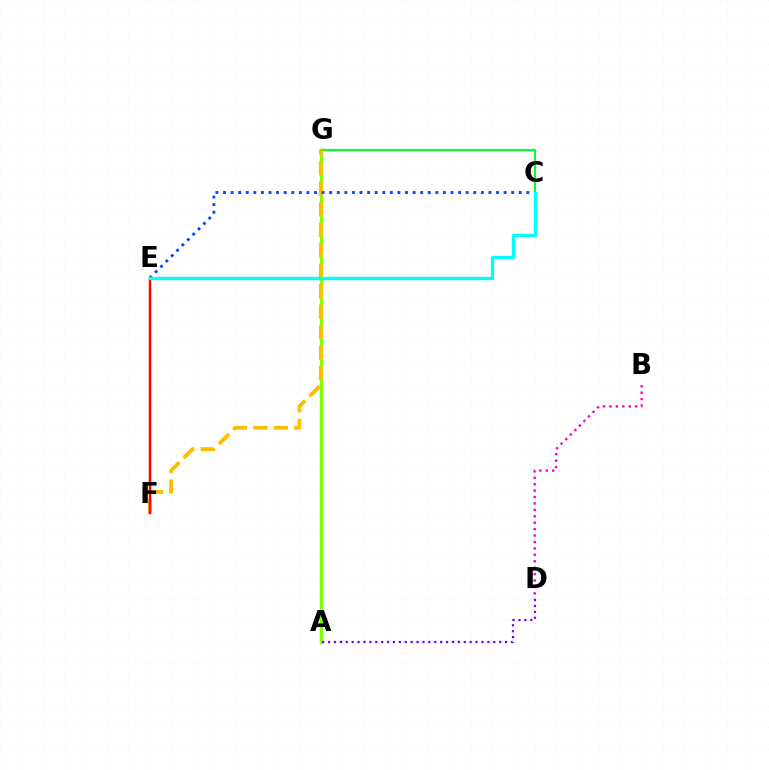{('A', 'G'): [{'color': '#84ff00', 'line_style': 'solid', 'thickness': 2.44}], ('B', 'D'): [{'color': '#ff00cf', 'line_style': 'dotted', 'thickness': 1.75}], ('A', 'D'): [{'color': '#7200ff', 'line_style': 'dotted', 'thickness': 1.6}], ('C', 'G'): [{'color': '#00ff39', 'line_style': 'solid', 'thickness': 1.54}], ('F', 'G'): [{'color': '#ffbd00', 'line_style': 'dashed', 'thickness': 2.78}], ('C', 'E'): [{'color': '#004bff', 'line_style': 'dotted', 'thickness': 2.06}, {'color': '#00fff6', 'line_style': 'solid', 'thickness': 2.41}], ('E', 'F'): [{'color': '#ff0000', 'line_style': 'solid', 'thickness': 1.74}]}